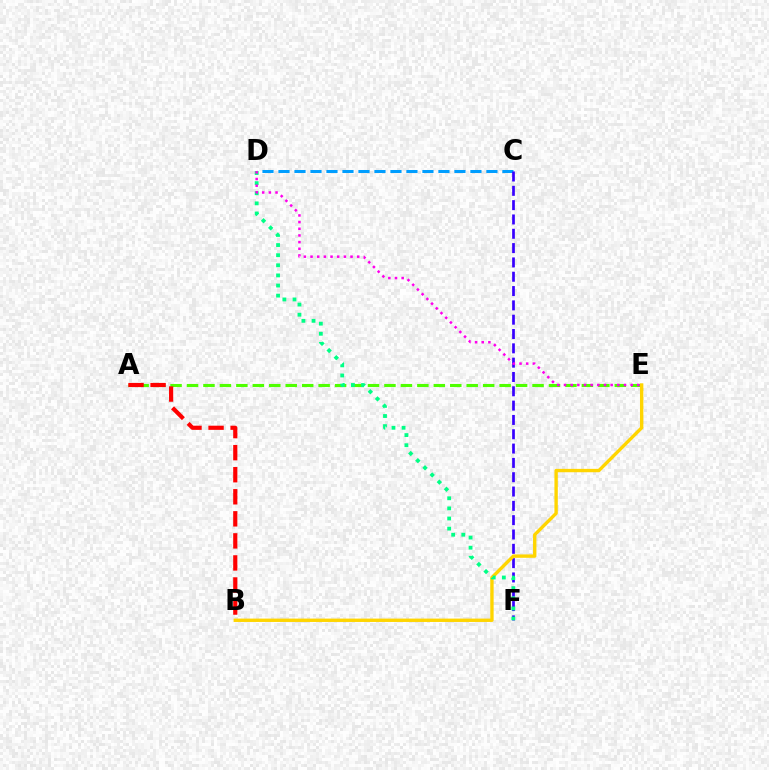{('C', 'D'): [{'color': '#009eff', 'line_style': 'dashed', 'thickness': 2.17}], ('A', 'E'): [{'color': '#4fff00', 'line_style': 'dashed', 'thickness': 2.24}], ('C', 'F'): [{'color': '#3700ff', 'line_style': 'dashed', 'thickness': 1.95}], ('A', 'B'): [{'color': '#ff0000', 'line_style': 'dashed', 'thickness': 3.0}], ('B', 'E'): [{'color': '#ffd500', 'line_style': 'solid', 'thickness': 2.43}], ('D', 'F'): [{'color': '#00ff86', 'line_style': 'dotted', 'thickness': 2.75}], ('D', 'E'): [{'color': '#ff00ed', 'line_style': 'dotted', 'thickness': 1.81}]}